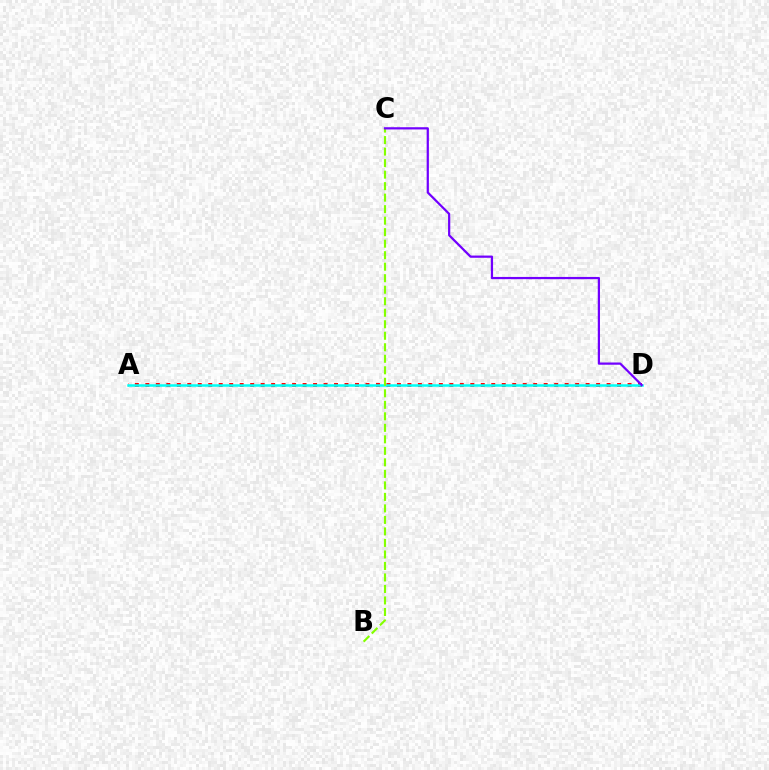{('A', 'D'): [{'color': '#ff0000', 'line_style': 'dotted', 'thickness': 2.85}, {'color': '#00fff6', 'line_style': 'solid', 'thickness': 1.81}], ('B', 'C'): [{'color': '#84ff00', 'line_style': 'dashed', 'thickness': 1.56}], ('C', 'D'): [{'color': '#7200ff', 'line_style': 'solid', 'thickness': 1.6}]}